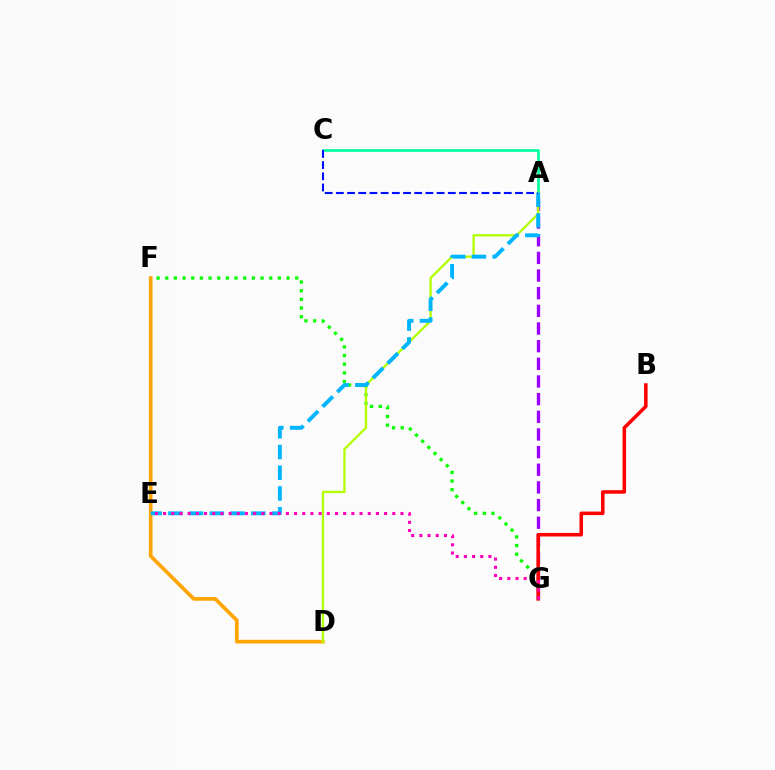{('A', 'G'): [{'color': '#9b00ff', 'line_style': 'dashed', 'thickness': 2.4}], ('F', 'G'): [{'color': '#08ff00', 'line_style': 'dotted', 'thickness': 2.35}], ('A', 'C'): [{'color': '#00ff9d', 'line_style': 'solid', 'thickness': 1.92}, {'color': '#0010ff', 'line_style': 'dashed', 'thickness': 1.52}], ('D', 'F'): [{'color': '#ffa500', 'line_style': 'solid', 'thickness': 2.64}], ('A', 'D'): [{'color': '#b3ff00', 'line_style': 'solid', 'thickness': 1.67}], ('A', 'E'): [{'color': '#00b5ff', 'line_style': 'dashed', 'thickness': 2.82}], ('B', 'G'): [{'color': '#ff0000', 'line_style': 'solid', 'thickness': 2.54}], ('E', 'G'): [{'color': '#ff00bd', 'line_style': 'dotted', 'thickness': 2.22}]}